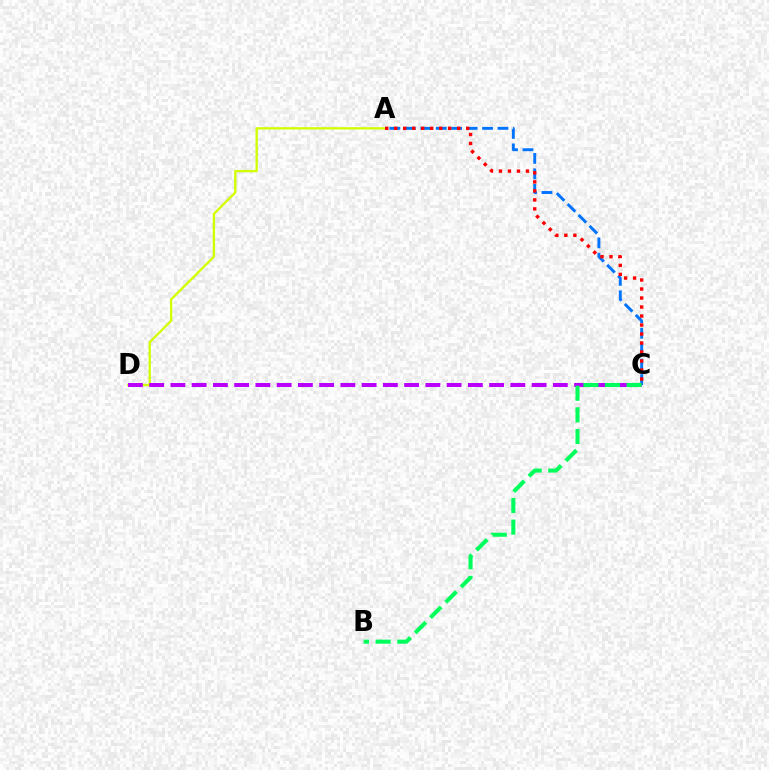{('A', 'D'): [{'color': '#d1ff00', 'line_style': 'solid', 'thickness': 1.66}], ('A', 'C'): [{'color': '#0074ff', 'line_style': 'dashed', 'thickness': 2.1}, {'color': '#ff0000', 'line_style': 'dotted', 'thickness': 2.45}], ('C', 'D'): [{'color': '#b900ff', 'line_style': 'dashed', 'thickness': 2.89}], ('B', 'C'): [{'color': '#00ff5c', 'line_style': 'dashed', 'thickness': 2.94}]}